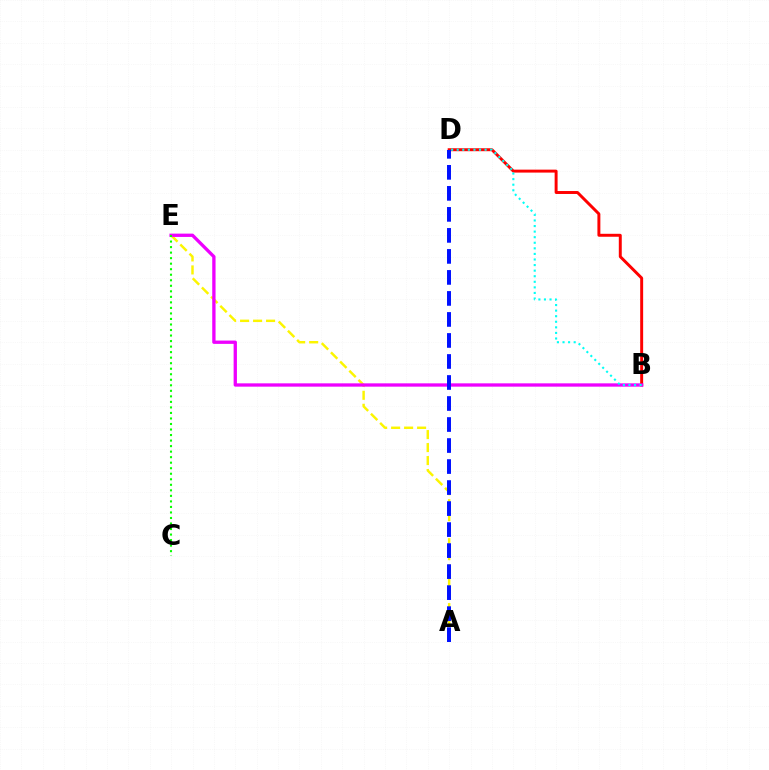{('A', 'E'): [{'color': '#fcf500', 'line_style': 'dashed', 'thickness': 1.76}], ('B', 'D'): [{'color': '#ff0000', 'line_style': 'solid', 'thickness': 2.12}, {'color': '#00fff6', 'line_style': 'dotted', 'thickness': 1.52}], ('B', 'E'): [{'color': '#ee00ff', 'line_style': 'solid', 'thickness': 2.39}], ('C', 'E'): [{'color': '#08ff00', 'line_style': 'dotted', 'thickness': 1.5}], ('A', 'D'): [{'color': '#0010ff', 'line_style': 'dashed', 'thickness': 2.85}]}